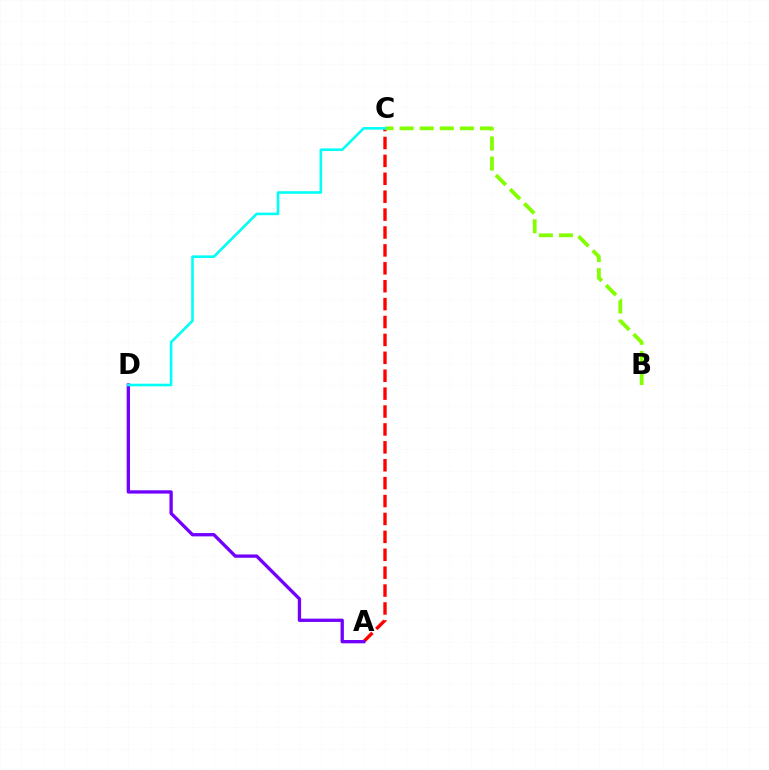{('A', 'C'): [{'color': '#ff0000', 'line_style': 'dashed', 'thickness': 2.43}], ('B', 'C'): [{'color': '#84ff00', 'line_style': 'dashed', 'thickness': 2.73}], ('A', 'D'): [{'color': '#7200ff', 'line_style': 'solid', 'thickness': 2.38}], ('C', 'D'): [{'color': '#00fff6', 'line_style': 'solid', 'thickness': 1.87}]}